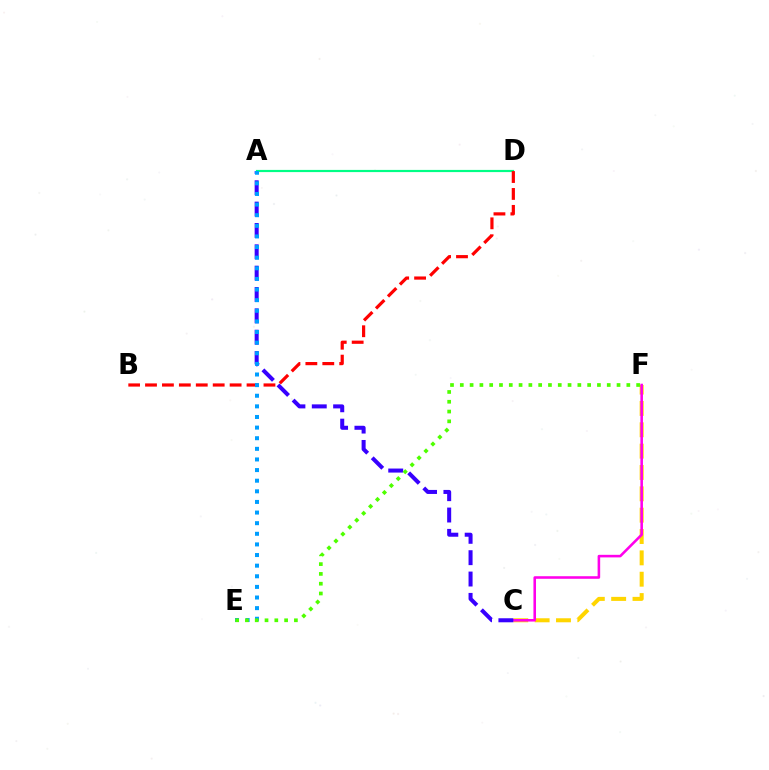{('A', 'D'): [{'color': '#00ff86', 'line_style': 'solid', 'thickness': 1.58}], ('C', 'F'): [{'color': '#ffd500', 'line_style': 'dashed', 'thickness': 2.9}, {'color': '#ff00ed', 'line_style': 'solid', 'thickness': 1.85}], ('B', 'D'): [{'color': '#ff0000', 'line_style': 'dashed', 'thickness': 2.3}], ('A', 'C'): [{'color': '#3700ff', 'line_style': 'dashed', 'thickness': 2.9}], ('A', 'E'): [{'color': '#009eff', 'line_style': 'dotted', 'thickness': 2.89}], ('E', 'F'): [{'color': '#4fff00', 'line_style': 'dotted', 'thickness': 2.66}]}